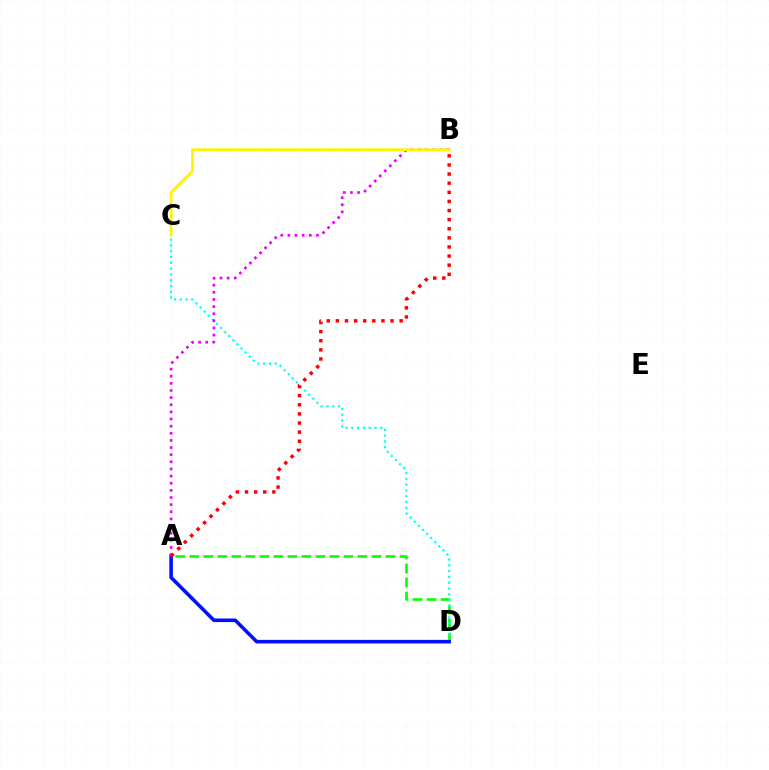{('A', 'D'): [{'color': '#08ff00', 'line_style': 'dashed', 'thickness': 1.9}, {'color': '#0010ff', 'line_style': 'solid', 'thickness': 2.57}], ('C', 'D'): [{'color': '#00fff6', 'line_style': 'dotted', 'thickness': 1.57}], ('A', 'B'): [{'color': '#ee00ff', 'line_style': 'dotted', 'thickness': 1.94}, {'color': '#ff0000', 'line_style': 'dotted', 'thickness': 2.48}], ('B', 'C'): [{'color': '#fcf500', 'line_style': 'solid', 'thickness': 1.98}]}